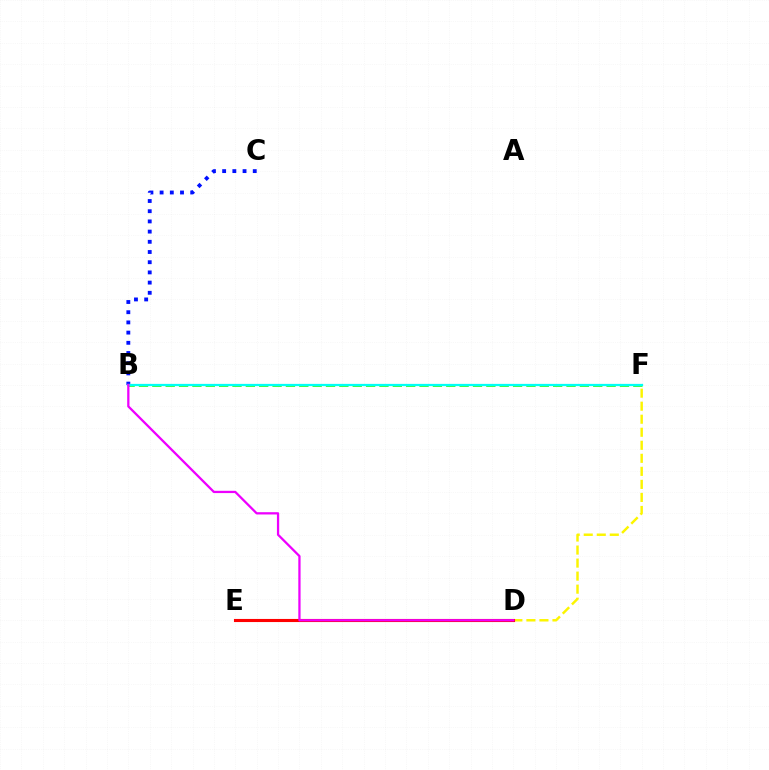{('D', 'F'): [{'color': '#fcf500', 'line_style': 'dashed', 'thickness': 1.77}], ('D', 'E'): [{'color': '#ff0000', 'line_style': 'solid', 'thickness': 2.23}], ('B', 'C'): [{'color': '#0010ff', 'line_style': 'dotted', 'thickness': 2.77}], ('B', 'F'): [{'color': '#08ff00', 'line_style': 'dashed', 'thickness': 1.82}, {'color': '#00fff6', 'line_style': 'solid', 'thickness': 1.62}], ('B', 'D'): [{'color': '#ee00ff', 'line_style': 'solid', 'thickness': 1.64}]}